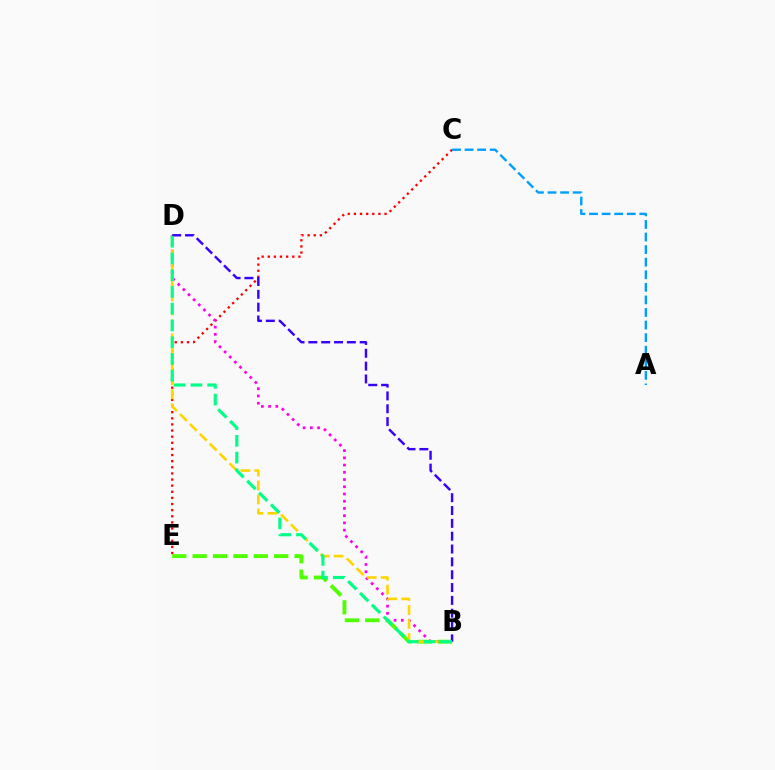{('C', 'E'): [{'color': '#ff0000', 'line_style': 'dotted', 'thickness': 1.66}], ('B', 'E'): [{'color': '#4fff00', 'line_style': 'dashed', 'thickness': 2.77}], ('B', 'D'): [{'color': '#ff00ed', 'line_style': 'dotted', 'thickness': 1.96}, {'color': '#ffd500', 'line_style': 'dashed', 'thickness': 1.9}, {'color': '#3700ff', 'line_style': 'dashed', 'thickness': 1.74}, {'color': '#00ff86', 'line_style': 'dashed', 'thickness': 2.27}], ('A', 'C'): [{'color': '#009eff', 'line_style': 'dashed', 'thickness': 1.71}]}